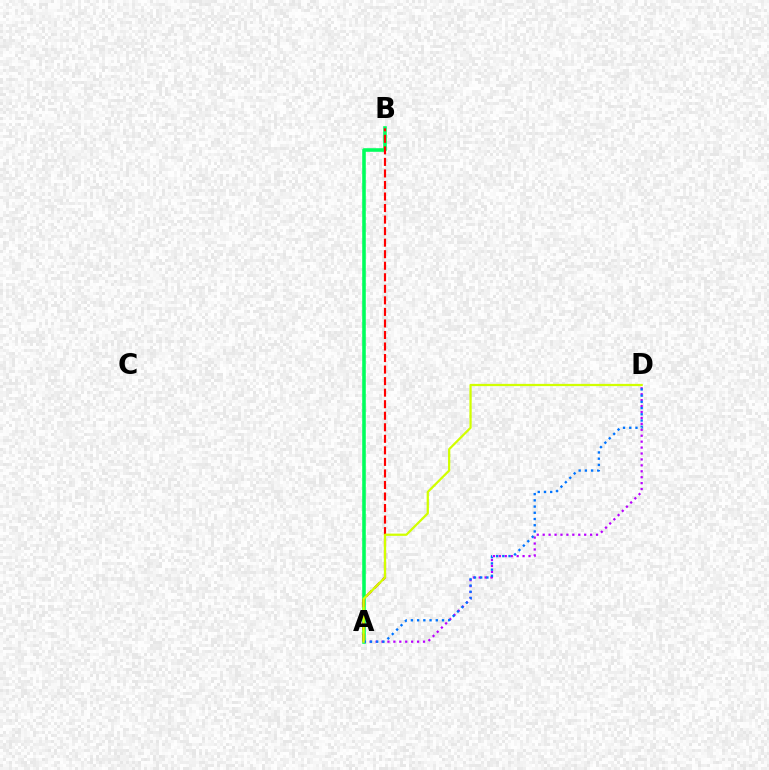{('A', 'D'): [{'color': '#b900ff', 'line_style': 'dotted', 'thickness': 1.61}, {'color': '#0074ff', 'line_style': 'dotted', 'thickness': 1.69}, {'color': '#d1ff00', 'line_style': 'solid', 'thickness': 1.62}], ('A', 'B'): [{'color': '#00ff5c', 'line_style': 'solid', 'thickness': 2.58}, {'color': '#ff0000', 'line_style': 'dashed', 'thickness': 1.57}]}